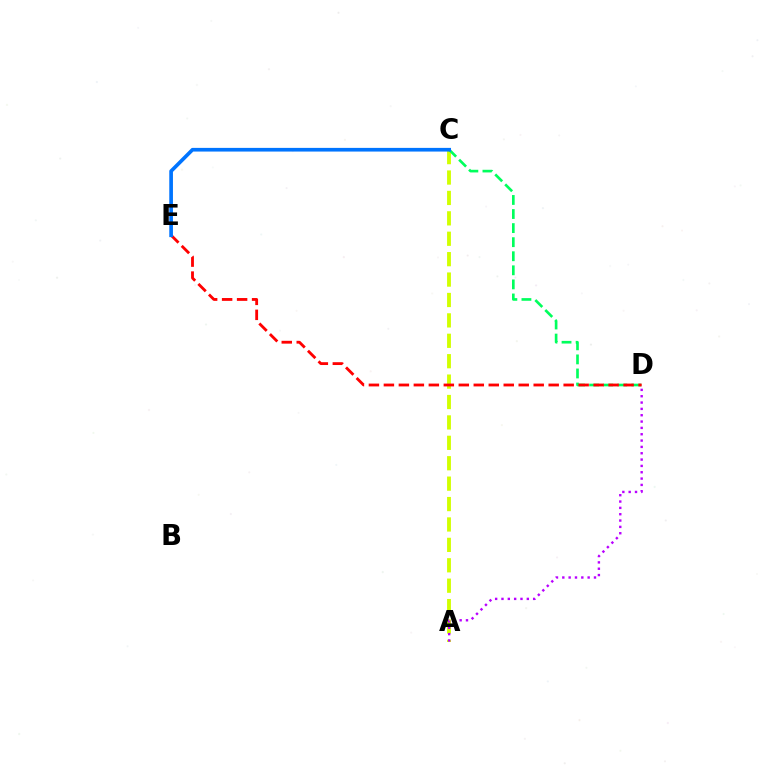{('A', 'C'): [{'color': '#d1ff00', 'line_style': 'dashed', 'thickness': 2.77}], ('A', 'D'): [{'color': '#b900ff', 'line_style': 'dotted', 'thickness': 1.72}], ('C', 'D'): [{'color': '#00ff5c', 'line_style': 'dashed', 'thickness': 1.91}], ('D', 'E'): [{'color': '#ff0000', 'line_style': 'dashed', 'thickness': 2.04}], ('C', 'E'): [{'color': '#0074ff', 'line_style': 'solid', 'thickness': 2.64}]}